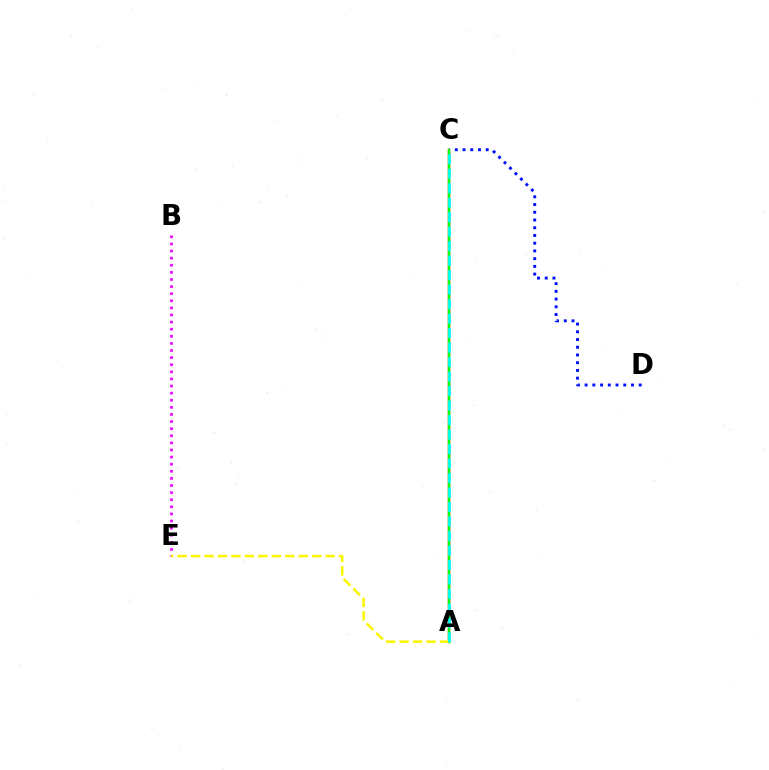{('C', 'D'): [{'color': '#0010ff', 'line_style': 'dotted', 'thickness': 2.1}], ('B', 'E'): [{'color': '#ee00ff', 'line_style': 'dotted', 'thickness': 1.93}], ('A', 'C'): [{'color': '#ff0000', 'line_style': 'solid', 'thickness': 1.7}, {'color': '#08ff00', 'line_style': 'solid', 'thickness': 1.69}, {'color': '#00fff6', 'line_style': 'dashed', 'thickness': 1.97}], ('A', 'E'): [{'color': '#fcf500', 'line_style': 'dashed', 'thickness': 1.83}]}